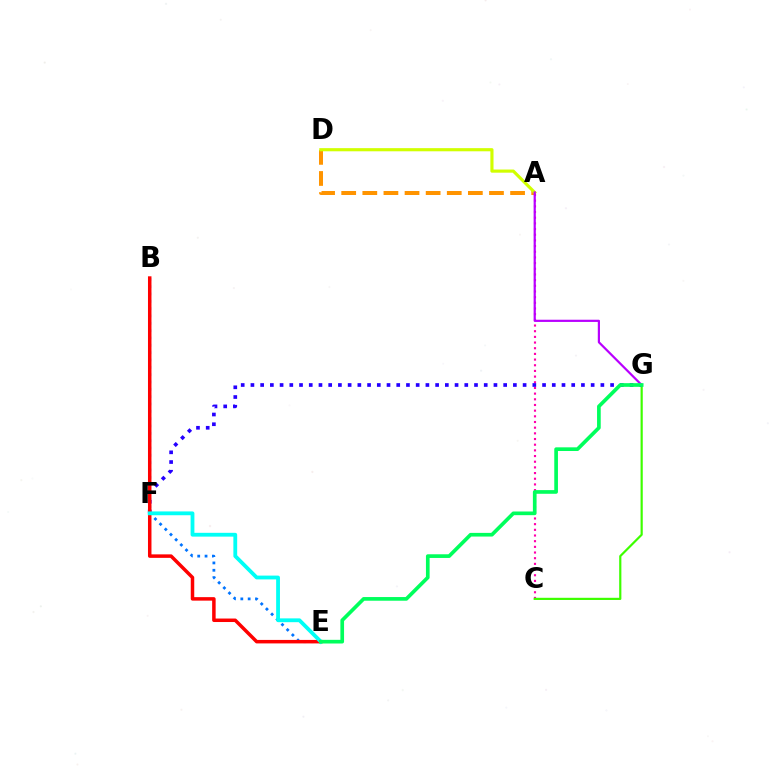{('A', 'C'): [{'color': '#ff00ac', 'line_style': 'dotted', 'thickness': 1.54}], ('B', 'E'): [{'color': '#0074ff', 'line_style': 'dotted', 'thickness': 1.99}, {'color': '#ff0000', 'line_style': 'solid', 'thickness': 2.51}], ('A', 'D'): [{'color': '#ff9400', 'line_style': 'dashed', 'thickness': 2.87}, {'color': '#d1ff00', 'line_style': 'solid', 'thickness': 2.26}], ('C', 'G'): [{'color': '#3dff00', 'line_style': 'solid', 'thickness': 1.58}], ('F', 'G'): [{'color': '#2500ff', 'line_style': 'dotted', 'thickness': 2.64}], ('E', 'F'): [{'color': '#00fff6', 'line_style': 'solid', 'thickness': 2.74}], ('A', 'G'): [{'color': '#b900ff', 'line_style': 'solid', 'thickness': 1.58}], ('E', 'G'): [{'color': '#00ff5c', 'line_style': 'solid', 'thickness': 2.64}]}